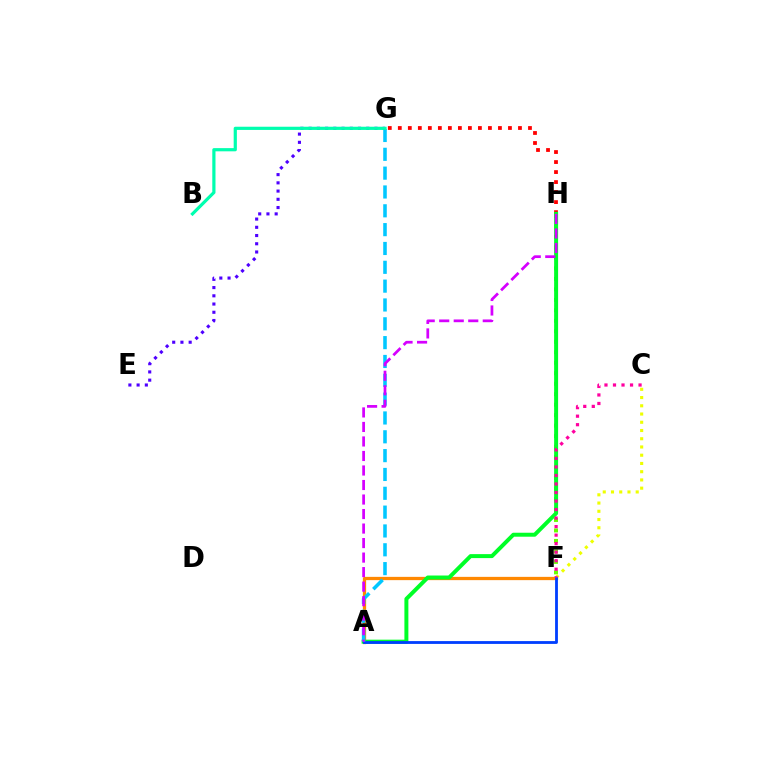{('A', 'F'): [{'color': '#ff8800', 'line_style': 'solid', 'thickness': 2.36}, {'color': '#003fff', 'line_style': 'solid', 'thickness': 2.02}], ('F', 'H'): [{'color': '#66ff00', 'line_style': 'dotted', 'thickness': 2.85}], ('C', 'F'): [{'color': '#eeff00', 'line_style': 'dotted', 'thickness': 2.24}, {'color': '#ff00a0', 'line_style': 'dotted', 'thickness': 2.32}], ('G', 'H'): [{'color': '#ff0000', 'line_style': 'dotted', 'thickness': 2.72}], ('A', 'H'): [{'color': '#00ff27', 'line_style': 'solid', 'thickness': 2.86}, {'color': '#d600ff', 'line_style': 'dashed', 'thickness': 1.97}], ('A', 'G'): [{'color': '#00c7ff', 'line_style': 'dashed', 'thickness': 2.56}], ('E', 'G'): [{'color': '#4f00ff', 'line_style': 'dotted', 'thickness': 2.24}], ('B', 'G'): [{'color': '#00ffaf', 'line_style': 'solid', 'thickness': 2.3}]}